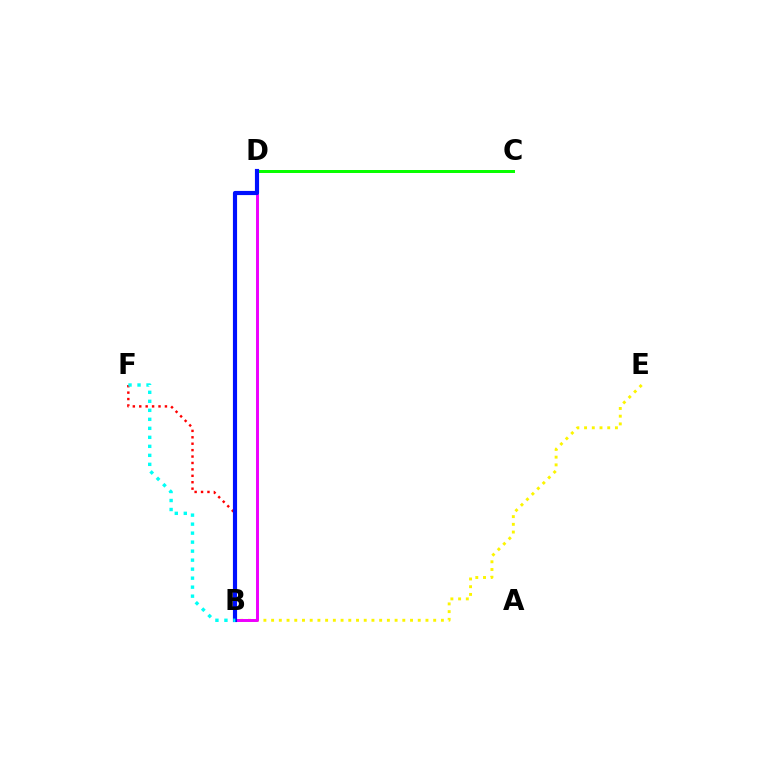{('B', 'E'): [{'color': '#fcf500', 'line_style': 'dotted', 'thickness': 2.1}], ('B', 'D'): [{'color': '#ee00ff', 'line_style': 'solid', 'thickness': 2.13}, {'color': '#0010ff', 'line_style': 'solid', 'thickness': 2.98}], ('C', 'D'): [{'color': '#08ff00', 'line_style': 'solid', 'thickness': 2.15}], ('B', 'F'): [{'color': '#ff0000', 'line_style': 'dotted', 'thickness': 1.74}, {'color': '#00fff6', 'line_style': 'dotted', 'thickness': 2.45}]}